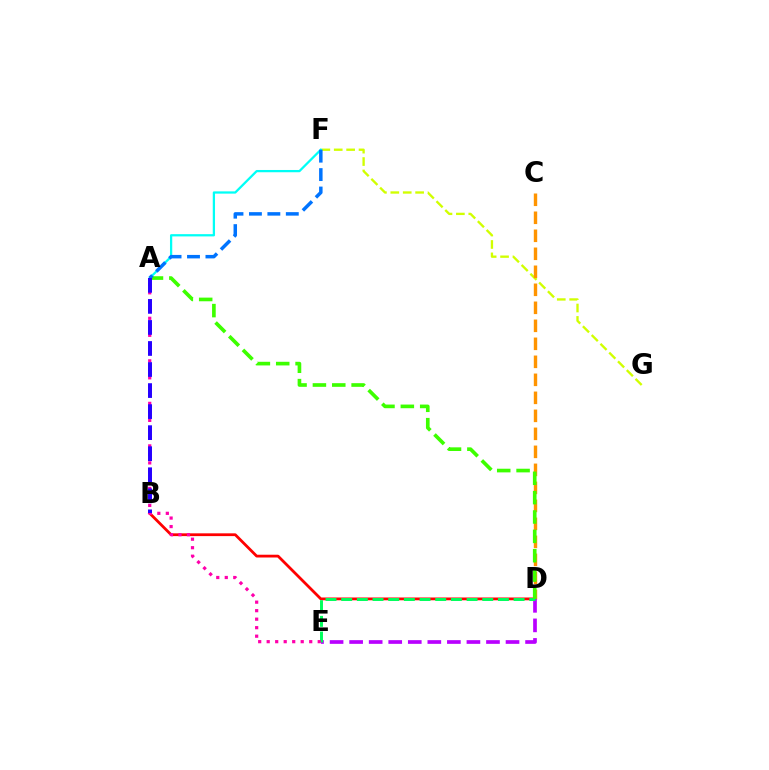{('B', 'D'): [{'color': '#ff0000', 'line_style': 'solid', 'thickness': 2.0}], ('F', 'G'): [{'color': '#d1ff00', 'line_style': 'dashed', 'thickness': 1.69}], ('C', 'D'): [{'color': '#ff9400', 'line_style': 'dashed', 'thickness': 2.45}], ('A', 'F'): [{'color': '#00fff6', 'line_style': 'solid', 'thickness': 1.63}, {'color': '#0074ff', 'line_style': 'dashed', 'thickness': 2.5}], ('D', 'E'): [{'color': '#b900ff', 'line_style': 'dashed', 'thickness': 2.66}, {'color': '#00ff5c', 'line_style': 'dashed', 'thickness': 2.13}], ('A', 'D'): [{'color': '#3dff00', 'line_style': 'dashed', 'thickness': 2.63}], ('A', 'E'): [{'color': '#ff00ac', 'line_style': 'dotted', 'thickness': 2.31}], ('A', 'B'): [{'color': '#2500ff', 'line_style': 'dashed', 'thickness': 2.86}]}